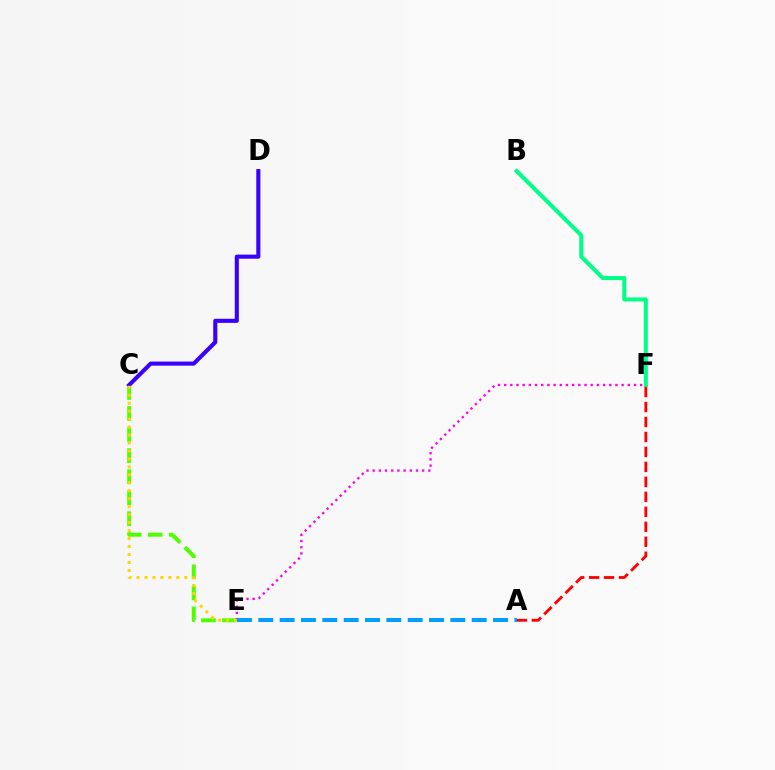{('C', 'E'): [{'color': '#4fff00', 'line_style': 'dashed', 'thickness': 2.86}, {'color': '#ffd500', 'line_style': 'dotted', 'thickness': 2.16}], ('B', 'F'): [{'color': '#00ff86', 'line_style': 'solid', 'thickness': 2.89}], ('A', 'F'): [{'color': '#ff0000', 'line_style': 'dashed', 'thickness': 2.03}], ('E', 'F'): [{'color': '#ff00ed', 'line_style': 'dotted', 'thickness': 1.68}], ('C', 'D'): [{'color': '#3700ff', 'line_style': 'solid', 'thickness': 2.95}], ('A', 'E'): [{'color': '#009eff', 'line_style': 'dashed', 'thickness': 2.9}]}